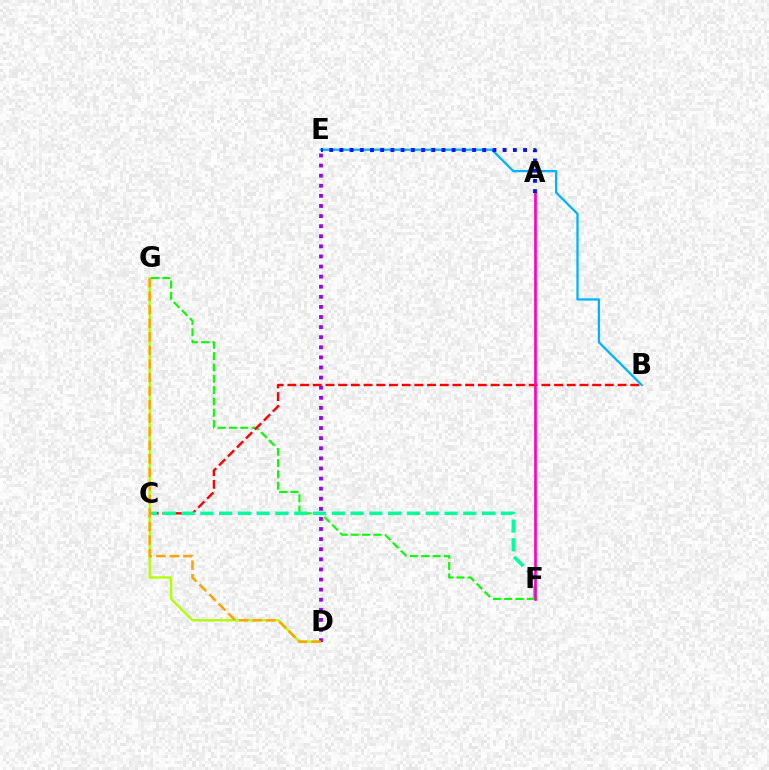{('F', 'G'): [{'color': '#08ff00', 'line_style': 'dashed', 'thickness': 1.54}], ('B', 'C'): [{'color': '#ff0000', 'line_style': 'dashed', 'thickness': 1.73}], ('D', 'G'): [{'color': '#b3ff00', 'line_style': 'solid', 'thickness': 1.67}, {'color': '#ffa500', 'line_style': 'dashed', 'thickness': 1.84}], ('B', 'E'): [{'color': '#00b5ff', 'line_style': 'solid', 'thickness': 1.65}], ('C', 'F'): [{'color': '#00ff9d', 'line_style': 'dashed', 'thickness': 2.55}], ('A', 'F'): [{'color': '#ff00bd', 'line_style': 'solid', 'thickness': 1.93}], ('A', 'E'): [{'color': '#0010ff', 'line_style': 'dotted', 'thickness': 2.77}], ('D', 'E'): [{'color': '#9b00ff', 'line_style': 'dotted', 'thickness': 2.74}]}